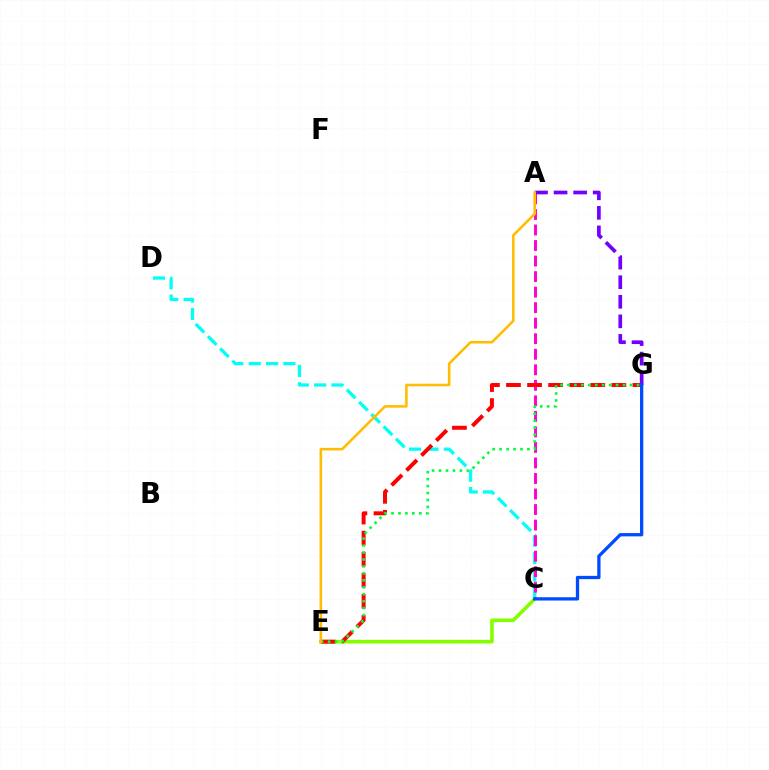{('C', 'D'): [{'color': '#00fff6', 'line_style': 'dashed', 'thickness': 2.36}], ('C', 'E'): [{'color': '#84ff00', 'line_style': 'solid', 'thickness': 2.61}], ('A', 'C'): [{'color': '#ff00cf', 'line_style': 'dashed', 'thickness': 2.11}], ('E', 'G'): [{'color': '#ff0000', 'line_style': 'dashed', 'thickness': 2.86}, {'color': '#00ff39', 'line_style': 'dotted', 'thickness': 1.89}], ('A', 'G'): [{'color': '#7200ff', 'line_style': 'dashed', 'thickness': 2.66}], ('C', 'G'): [{'color': '#004bff', 'line_style': 'solid', 'thickness': 2.36}], ('A', 'E'): [{'color': '#ffbd00', 'line_style': 'solid', 'thickness': 1.85}]}